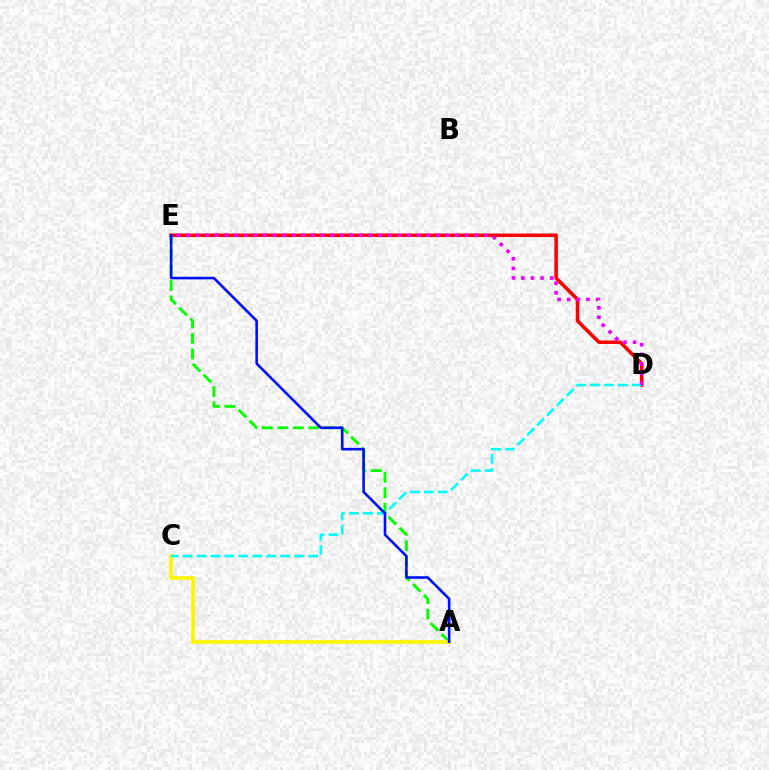{('D', 'E'): [{'color': '#ff0000', 'line_style': 'solid', 'thickness': 2.54}, {'color': '#ee00ff', 'line_style': 'dotted', 'thickness': 2.61}], ('A', 'E'): [{'color': '#08ff00', 'line_style': 'dashed', 'thickness': 2.1}, {'color': '#0010ff', 'line_style': 'solid', 'thickness': 1.87}], ('A', 'C'): [{'color': '#fcf500', 'line_style': 'solid', 'thickness': 2.67}], ('C', 'D'): [{'color': '#00fff6', 'line_style': 'dashed', 'thickness': 1.89}]}